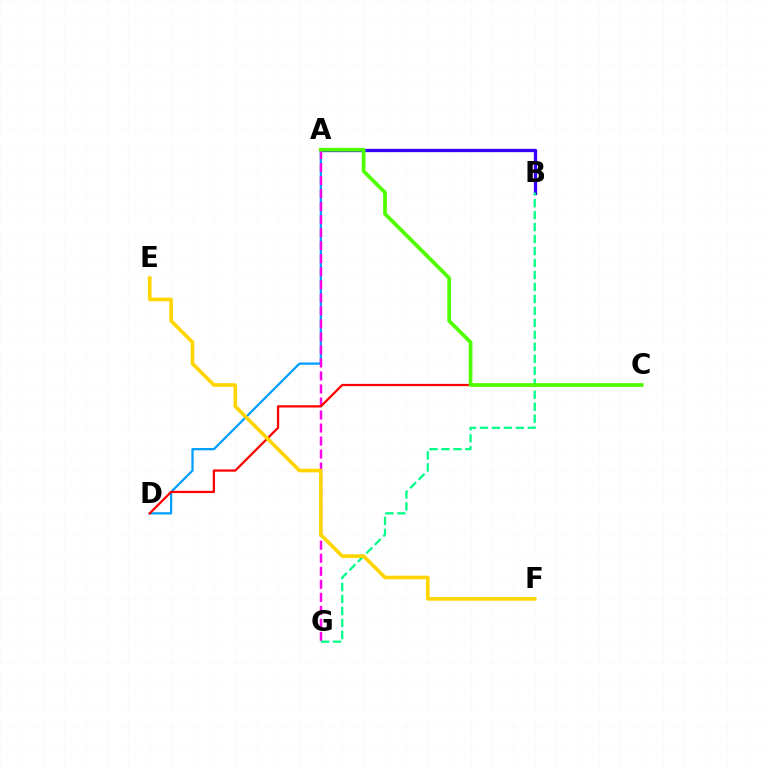{('A', 'B'): [{'color': '#3700ff', 'line_style': 'solid', 'thickness': 2.38}], ('A', 'D'): [{'color': '#009eff', 'line_style': 'solid', 'thickness': 1.62}], ('A', 'G'): [{'color': '#ff00ed', 'line_style': 'dashed', 'thickness': 1.77}], ('C', 'D'): [{'color': '#ff0000', 'line_style': 'solid', 'thickness': 1.61}], ('B', 'G'): [{'color': '#00ff86', 'line_style': 'dashed', 'thickness': 1.63}], ('A', 'C'): [{'color': '#4fff00', 'line_style': 'solid', 'thickness': 2.67}], ('E', 'F'): [{'color': '#ffd500', 'line_style': 'solid', 'thickness': 2.61}]}